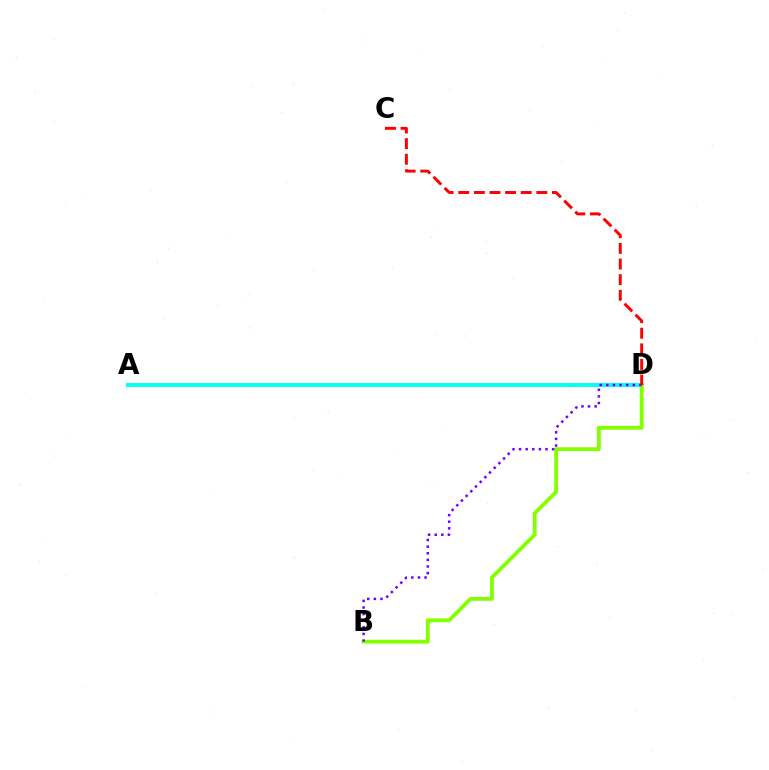{('A', 'D'): [{'color': '#00fff6', 'line_style': 'solid', 'thickness': 2.82}], ('B', 'D'): [{'color': '#84ff00', 'line_style': 'solid', 'thickness': 2.76}, {'color': '#7200ff', 'line_style': 'dotted', 'thickness': 1.8}], ('C', 'D'): [{'color': '#ff0000', 'line_style': 'dashed', 'thickness': 2.12}]}